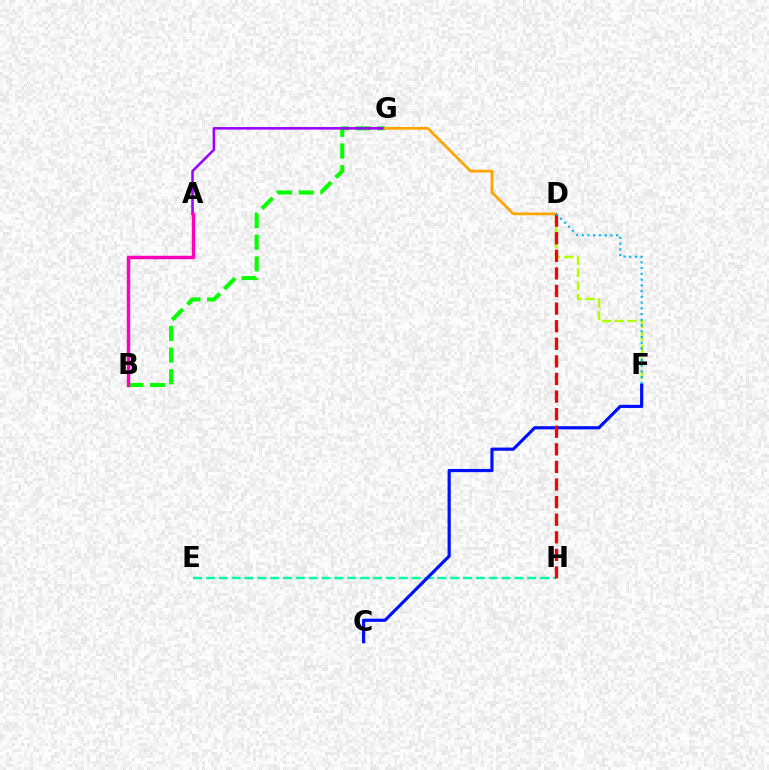{('E', 'H'): [{'color': '#00ff9d', 'line_style': 'dashed', 'thickness': 1.75}], ('B', 'G'): [{'color': '#08ff00', 'line_style': 'dashed', 'thickness': 2.95}], ('A', 'G'): [{'color': '#9b00ff', 'line_style': 'solid', 'thickness': 1.84}], ('D', 'F'): [{'color': '#b3ff00', 'line_style': 'dashed', 'thickness': 1.73}, {'color': '#00b5ff', 'line_style': 'dotted', 'thickness': 1.56}], ('A', 'B'): [{'color': '#ff00bd', 'line_style': 'solid', 'thickness': 2.49}], ('D', 'G'): [{'color': '#ffa500', 'line_style': 'solid', 'thickness': 1.97}], ('C', 'F'): [{'color': '#0010ff', 'line_style': 'solid', 'thickness': 2.29}], ('D', 'H'): [{'color': '#ff0000', 'line_style': 'dashed', 'thickness': 2.39}]}